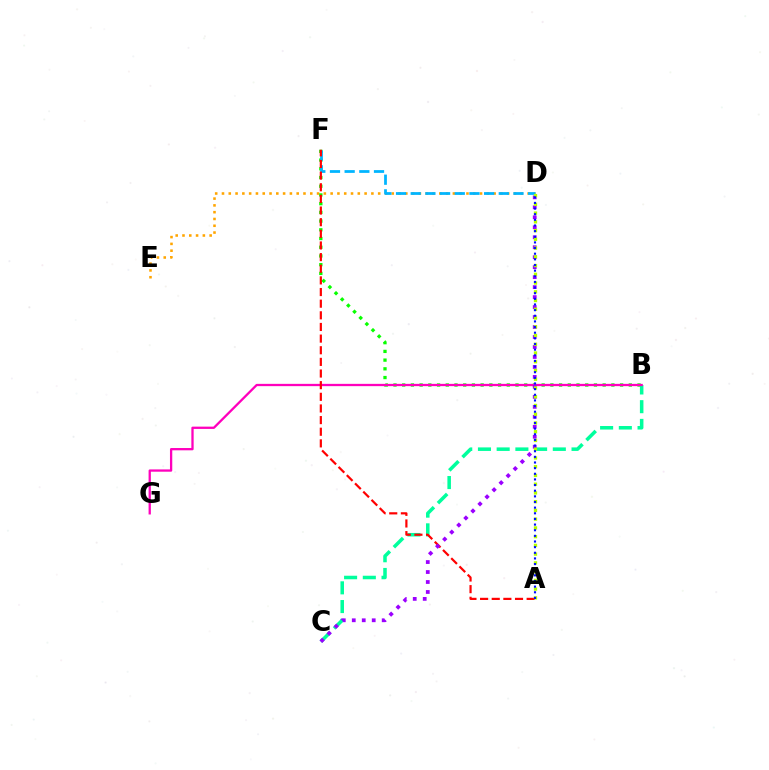{('D', 'E'): [{'color': '#ffa500', 'line_style': 'dotted', 'thickness': 1.85}], ('B', 'F'): [{'color': '#08ff00', 'line_style': 'dotted', 'thickness': 2.37}], ('B', 'C'): [{'color': '#00ff9d', 'line_style': 'dashed', 'thickness': 2.54}], ('D', 'F'): [{'color': '#00b5ff', 'line_style': 'dashed', 'thickness': 1.99}], ('B', 'G'): [{'color': '#ff00bd', 'line_style': 'solid', 'thickness': 1.65}], ('A', 'F'): [{'color': '#ff0000', 'line_style': 'dashed', 'thickness': 1.58}], ('C', 'D'): [{'color': '#9b00ff', 'line_style': 'dotted', 'thickness': 2.71}], ('A', 'D'): [{'color': '#b3ff00', 'line_style': 'dotted', 'thickness': 2.38}, {'color': '#0010ff', 'line_style': 'dotted', 'thickness': 1.53}]}